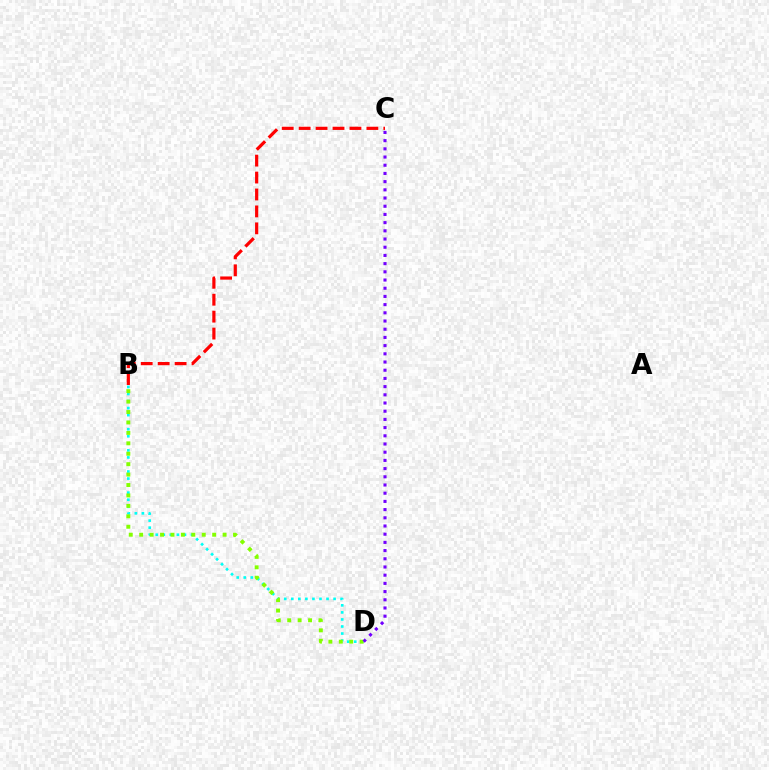{('B', 'D'): [{'color': '#00fff6', 'line_style': 'dotted', 'thickness': 1.91}, {'color': '#84ff00', 'line_style': 'dotted', 'thickness': 2.83}], ('B', 'C'): [{'color': '#ff0000', 'line_style': 'dashed', 'thickness': 2.3}], ('C', 'D'): [{'color': '#7200ff', 'line_style': 'dotted', 'thickness': 2.23}]}